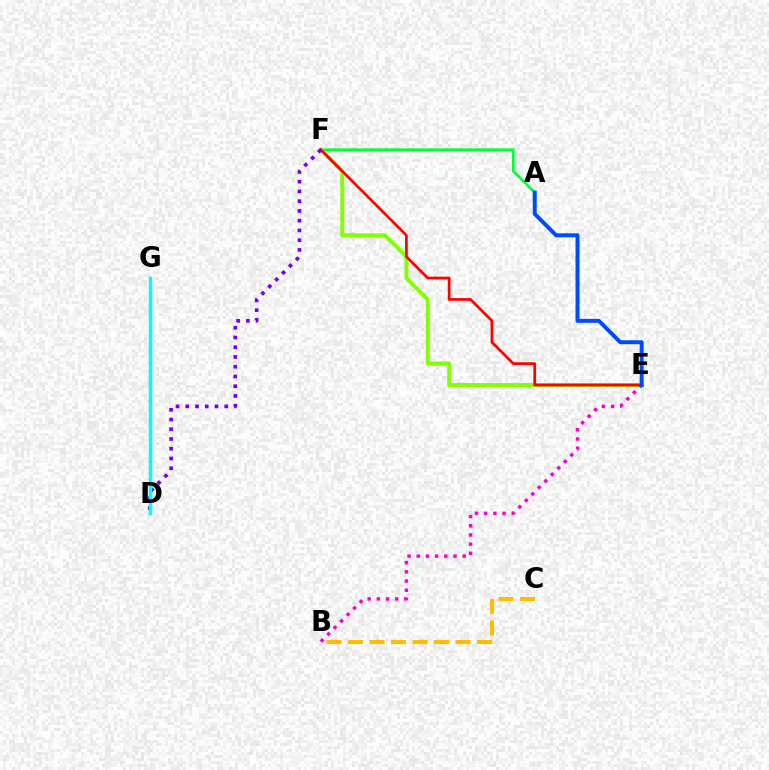{('A', 'F'): [{'color': '#00ff39', 'line_style': 'solid', 'thickness': 1.93}], ('E', 'F'): [{'color': '#84ff00', 'line_style': 'solid', 'thickness': 2.8}, {'color': '#ff0000', 'line_style': 'solid', 'thickness': 1.97}], ('B', 'C'): [{'color': '#ffbd00', 'line_style': 'dashed', 'thickness': 2.92}], ('B', 'E'): [{'color': '#ff00cf', 'line_style': 'dotted', 'thickness': 2.5}], ('D', 'F'): [{'color': '#7200ff', 'line_style': 'dotted', 'thickness': 2.65}], ('D', 'G'): [{'color': '#00fff6', 'line_style': 'solid', 'thickness': 2.47}], ('A', 'E'): [{'color': '#004bff', 'line_style': 'solid', 'thickness': 2.85}]}